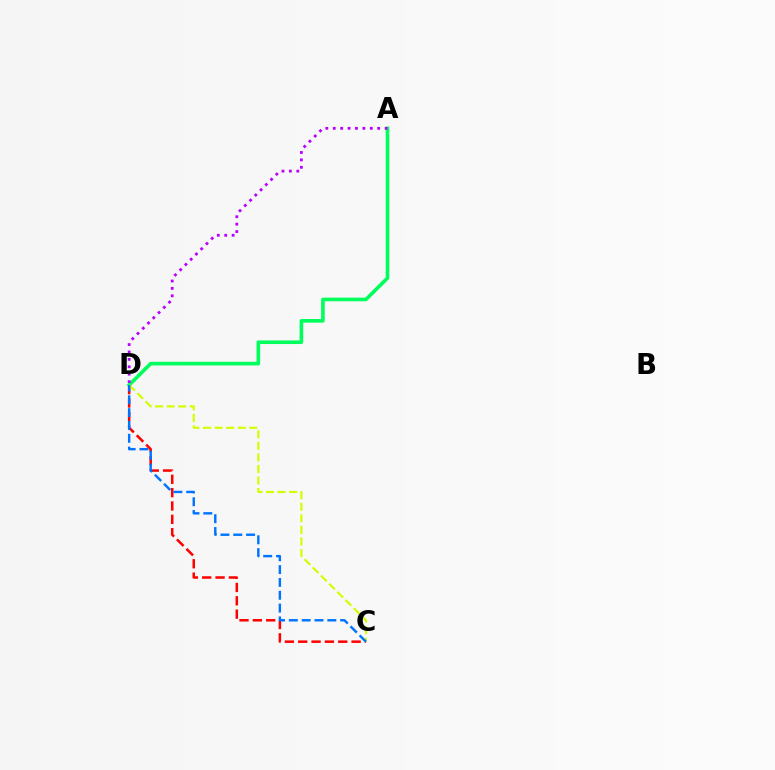{('C', 'D'): [{'color': '#ff0000', 'line_style': 'dashed', 'thickness': 1.81}, {'color': '#d1ff00', 'line_style': 'dashed', 'thickness': 1.57}, {'color': '#0074ff', 'line_style': 'dashed', 'thickness': 1.74}], ('A', 'D'): [{'color': '#00ff5c', 'line_style': 'solid', 'thickness': 2.61}, {'color': '#b900ff', 'line_style': 'dotted', 'thickness': 2.01}]}